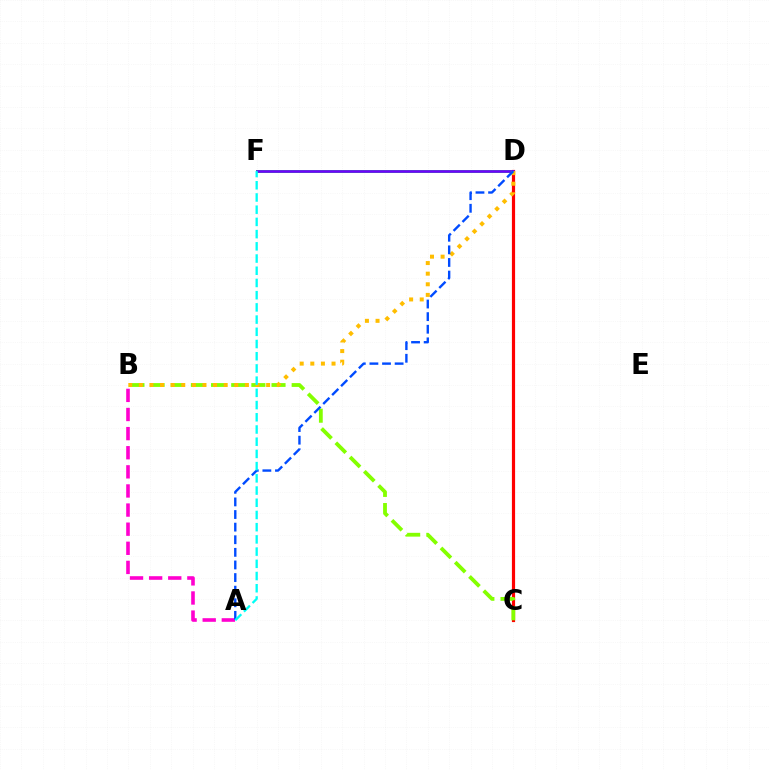{('D', 'F'): [{'color': '#00ff39', 'line_style': 'solid', 'thickness': 2.12}, {'color': '#7200ff', 'line_style': 'solid', 'thickness': 1.89}], ('C', 'D'): [{'color': '#ff0000', 'line_style': 'solid', 'thickness': 2.29}], ('B', 'C'): [{'color': '#84ff00', 'line_style': 'dashed', 'thickness': 2.74}], ('A', 'B'): [{'color': '#ff00cf', 'line_style': 'dashed', 'thickness': 2.6}], ('B', 'D'): [{'color': '#ffbd00', 'line_style': 'dotted', 'thickness': 2.88}], ('A', 'D'): [{'color': '#004bff', 'line_style': 'dashed', 'thickness': 1.71}], ('A', 'F'): [{'color': '#00fff6', 'line_style': 'dashed', 'thickness': 1.66}]}